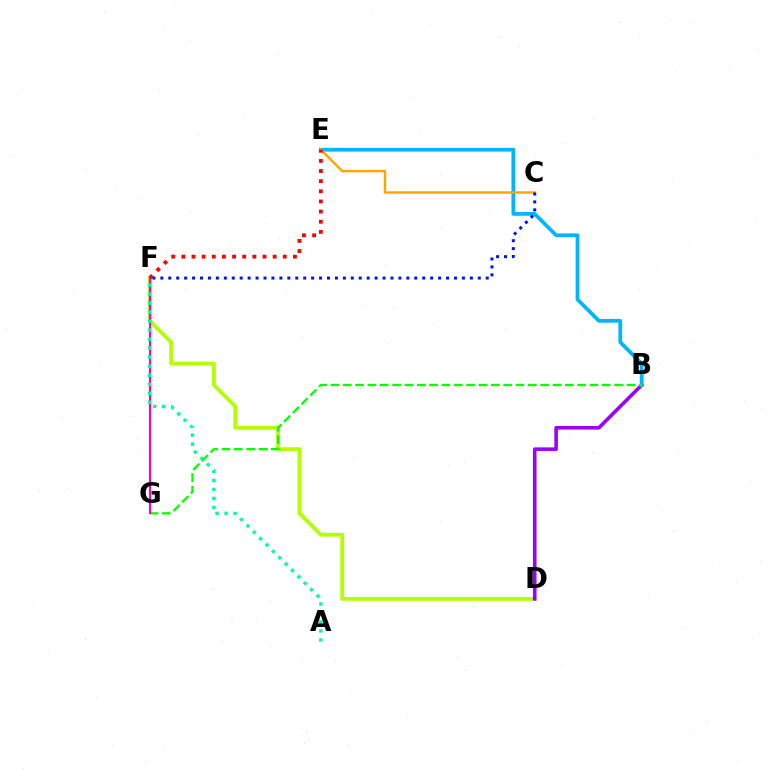{('D', 'F'): [{'color': '#b3ff00', 'line_style': 'solid', 'thickness': 2.77}], ('B', 'D'): [{'color': '#9b00ff', 'line_style': 'solid', 'thickness': 2.59}], ('B', 'E'): [{'color': '#00b5ff', 'line_style': 'solid', 'thickness': 2.7}], ('B', 'G'): [{'color': '#08ff00', 'line_style': 'dashed', 'thickness': 1.68}], ('C', 'E'): [{'color': '#ffa500', 'line_style': 'solid', 'thickness': 1.76}], ('E', 'F'): [{'color': '#ff0000', 'line_style': 'dotted', 'thickness': 2.76}], ('F', 'G'): [{'color': '#ff00bd', 'line_style': 'solid', 'thickness': 1.55}], ('A', 'F'): [{'color': '#00ff9d', 'line_style': 'dotted', 'thickness': 2.45}], ('C', 'F'): [{'color': '#0010ff', 'line_style': 'dotted', 'thickness': 2.16}]}